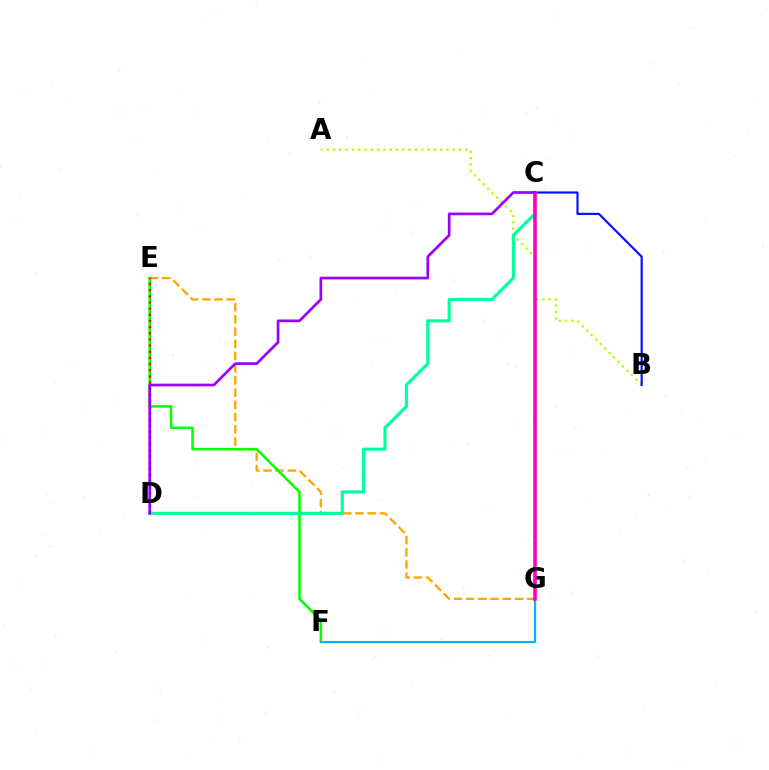{('E', 'G'): [{'color': '#ffa500', 'line_style': 'dashed', 'thickness': 1.66}], ('E', 'F'): [{'color': '#08ff00', 'line_style': 'solid', 'thickness': 1.82}], ('A', 'B'): [{'color': '#b3ff00', 'line_style': 'dotted', 'thickness': 1.71}], ('D', 'E'): [{'color': '#ff0000', 'line_style': 'dotted', 'thickness': 1.67}], ('F', 'G'): [{'color': '#00b5ff', 'line_style': 'solid', 'thickness': 1.53}], ('C', 'D'): [{'color': '#00ff9d', 'line_style': 'solid', 'thickness': 2.25}, {'color': '#9b00ff', 'line_style': 'solid', 'thickness': 1.94}], ('B', 'C'): [{'color': '#0010ff', 'line_style': 'solid', 'thickness': 1.55}], ('C', 'G'): [{'color': '#ff00bd', 'line_style': 'solid', 'thickness': 2.57}]}